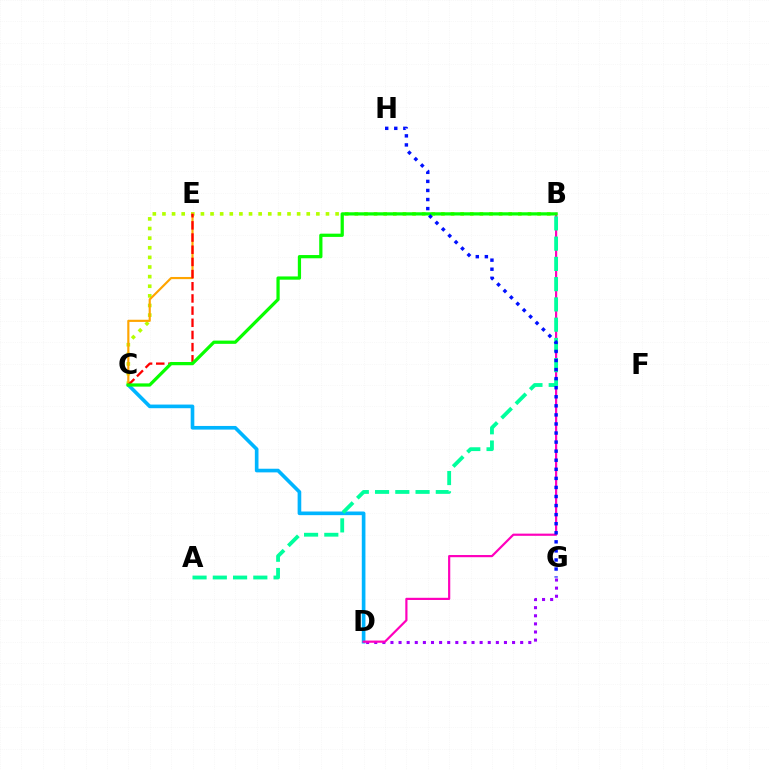{('C', 'D'): [{'color': '#00b5ff', 'line_style': 'solid', 'thickness': 2.62}], ('D', 'G'): [{'color': '#9b00ff', 'line_style': 'dotted', 'thickness': 2.2}], ('B', 'C'): [{'color': '#b3ff00', 'line_style': 'dotted', 'thickness': 2.61}, {'color': '#08ff00', 'line_style': 'solid', 'thickness': 2.33}], ('C', 'E'): [{'color': '#ffa500', 'line_style': 'solid', 'thickness': 1.56}, {'color': '#ff0000', 'line_style': 'dashed', 'thickness': 1.65}], ('B', 'D'): [{'color': '#ff00bd', 'line_style': 'solid', 'thickness': 1.58}], ('A', 'B'): [{'color': '#00ff9d', 'line_style': 'dashed', 'thickness': 2.75}], ('G', 'H'): [{'color': '#0010ff', 'line_style': 'dotted', 'thickness': 2.46}]}